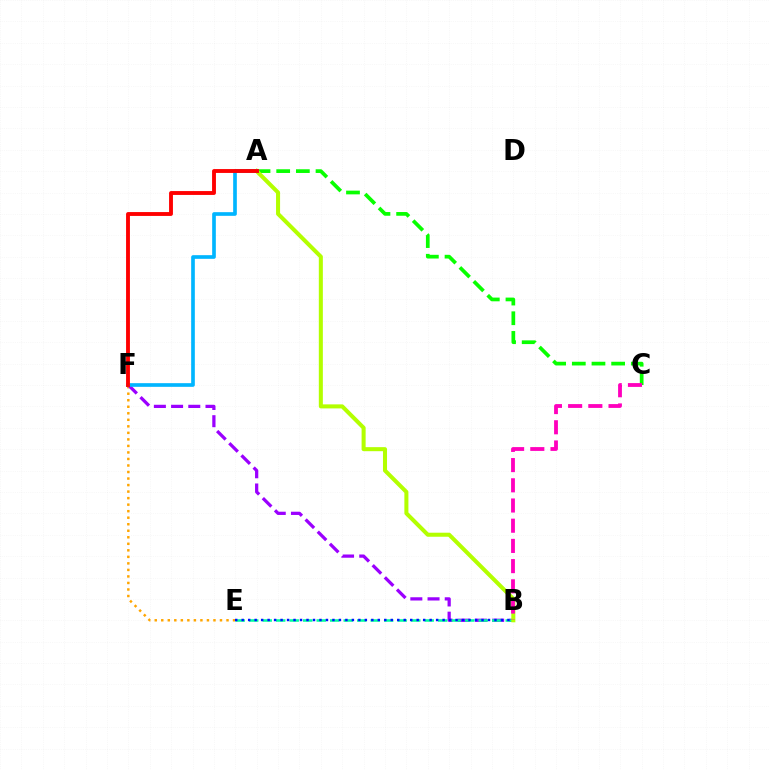{('E', 'F'): [{'color': '#ffa500', 'line_style': 'dotted', 'thickness': 1.77}], ('B', 'F'): [{'color': '#9b00ff', 'line_style': 'dashed', 'thickness': 2.34}], ('B', 'E'): [{'color': '#00ff9d', 'line_style': 'dashed', 'thickness': 1.83}, {'color': '#0010ff', 'line_style': 'dotted', 'thickness': 1.76}], ('A', 'C'): [{'color': '#08ff00', 'line_style': 'dashed', 'thickness': 2.67}], ('A', 'B'): [{'color': '#b3ff00', 'line_style': 'solid', 'thickness': 2.91}], ('B', 'C'): [{'color': '#ff00bd', 'line_style': 'dashed', 'thickness': 2.74}], ('A', 'F'): [{'color': '#00b5ff', 'line_style': 'solid', 'thickness': 2.64}, {'color': '#ff0000', 'line_style': 'solid', 'thickness': 2.78}]}